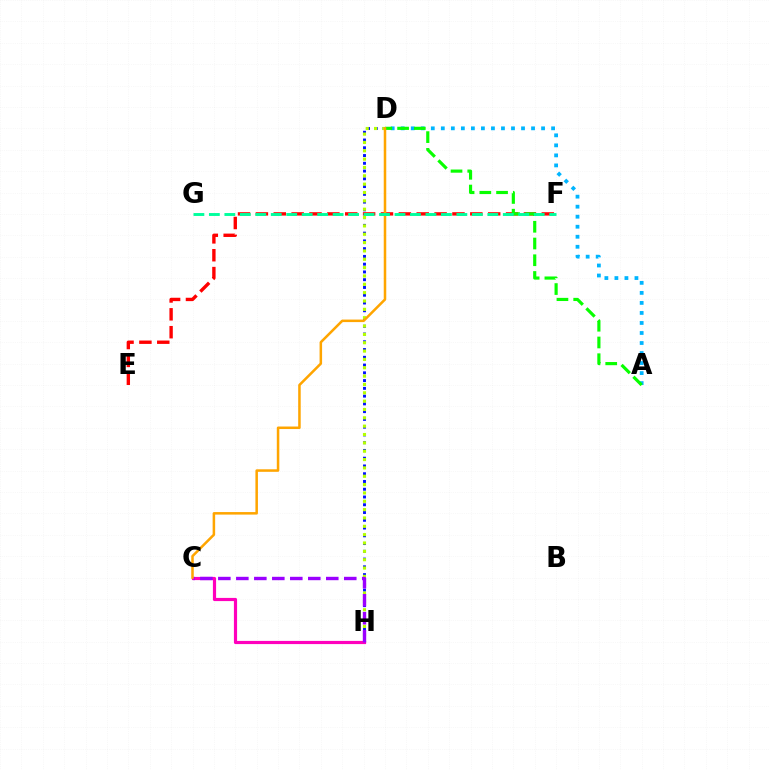{('E', 'F'): [{'color': '#ff0000', 'line_style': 'dashed', 'thickness': 2.43}], ('D', 'H'): [{'color': '#0010ff', 'line_style': 'dotted', 'thickness': 2.11}, {'color': '#b3ff00', 'line_style': 'dotted', 'thickness': 2.27}], ('A', 'D'): [{'color': '#00b5ff', 'line_style': 'dotted', 'thickness': 2.72}, {'color': '#08ff00', 'line_style': 'dashed', 'thickness': 2.27}], ('C', 'H'): [{'color': '#ff00bd', 'line_style': 'solid', 'thickness': 2.29}, {'color': '#9b00ff', 'line_style': 'dashed', 'thickness': 2.44}], ('C', 'D'): [{'color': '#ffa500', 'line_style': 'solid', 'thickness': 1.82}], ('F', 'G'): [{'color': '#00ff9d', 'line_style': 'dashed', 'thickness': 2.1}]}